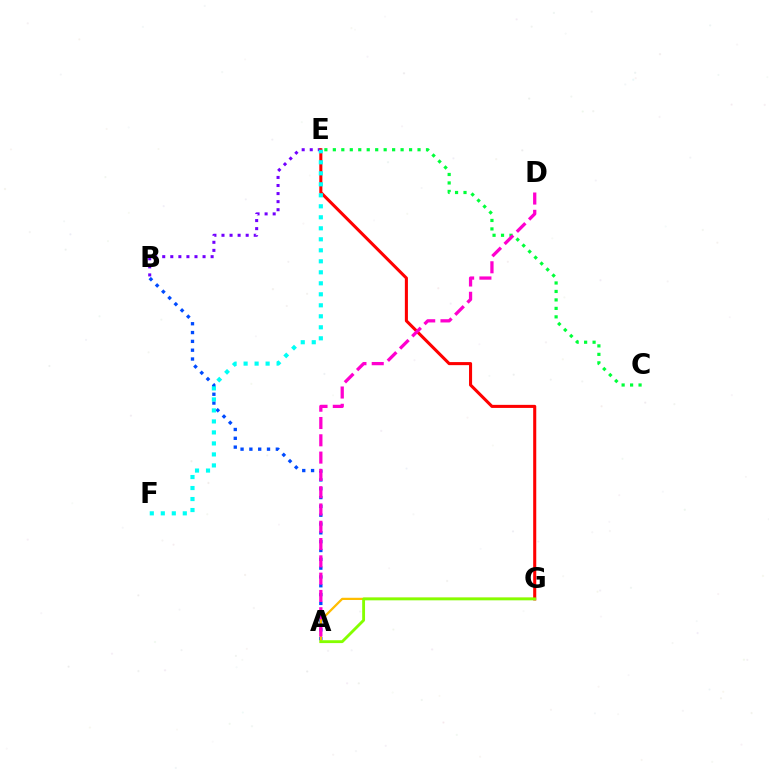{('A', 'B'): [{'color': '#004bff', 'line_style': 'dotted', 'thickness': 2.4}], ('A', 'G'): [{'color': '#ffbd00', 'line_style': 'solid', 'thickness': 1.61}, {'color': '#84ff00', 'line_style': 'solid', 'thickness': 2.05}], ('B', 'E'): [{'color': '#7200ff', 'line_style': 'dotted', 'thickness': 2.19}], ('E', 'G'): [{'color': '#ff0000', 'line_style': 'solid', 'thickness': 2.21}], ('C', 'E'): [{'color': '#00ff39', 'line_style': 'dotted', 'thickness': 2.3}], ('A', 'D'): [{'color': '#ff00cf', 'line_style': 'dashed', 'thickness': 2.35}], ('E', 'F'): [{'color': '#00fff6', 'line_style': 'dotted', 'thickness': 2.99}]}